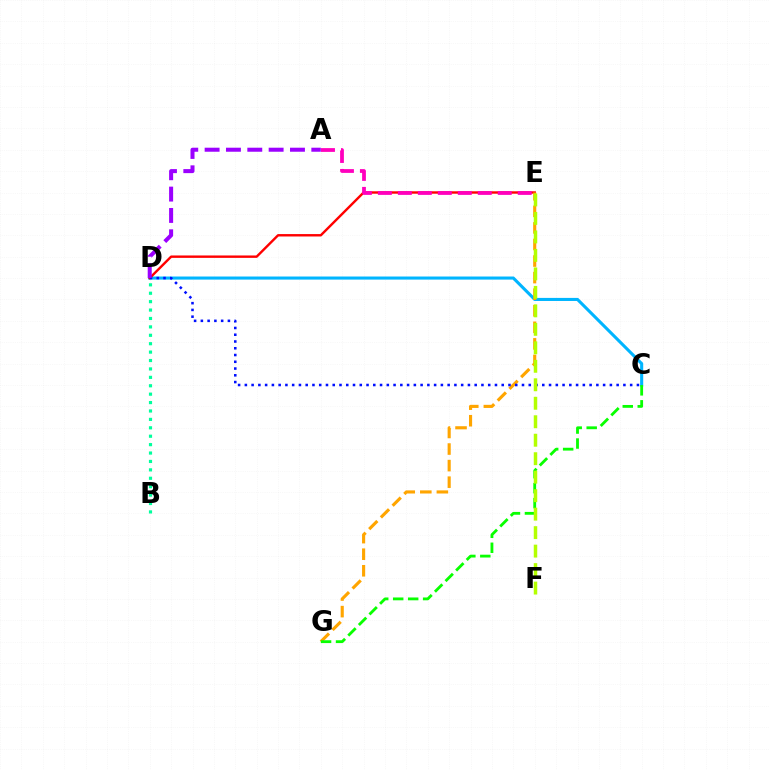{('C', 'D'): [{'color': '#00b5ff', 'line_style': 'solid', 'thickness': 2.22}, {'color': '#0010ff', 'line_style': 'dotted', 'thickness': 1.84}], ('D', 'E'): [{'color': '#ff0000', 'line_style': 'solid', 'thickness': 1.73}], ('E', 'G'): [{'color': '#ffa500', 'line_style': 'dashed', 'thickness': 2.25}], ('C', 'G'): [{'color': '#08ff00', 'line_style': 'dashed', 'thickness': 2.03}], ('E', 'F'): [{'color': '#b3ff00', 'line_style': 'dashed', 'thickness': 2.51}], ('B', 'D'): [{'color': '#00ff9d', 'line_style': 'dotted', 'thickness': 2.29}], ('A', 'E'): [{'color': '#ff00bd', 'line_style': 'dashed', 'thickness': 2.71}], ('A', 'D'): [{'color': '#9b00ff', 'line_style': 'dashed', 'thickness': 2.9}]}